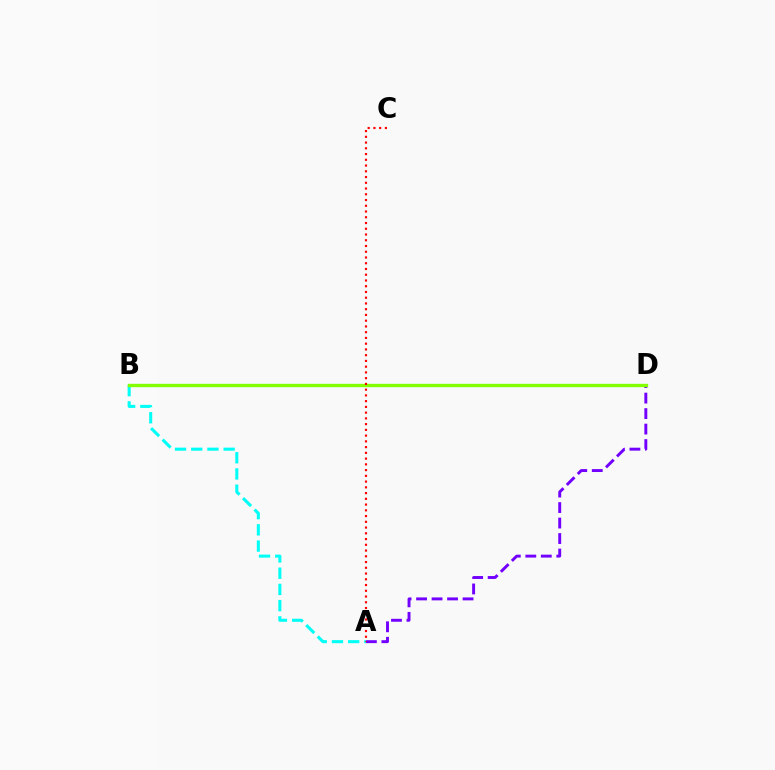{('A', 'D'): [{'color': '#7200ff', 'line_style': 'dashed', 'thickness': 2.1}], ('A', 'B'): [{'color': '#00fff6', 'line_style': 'dashed', 'thickness': 2.2}], ('B', 'D'): [{'color': '#84ff00', 'line_style': 'solid', 'thickness': 2.42}], ('A', 'C'): [{'color': '#ff0000', 'line_style': 'dotted', 'thickness': 1.56}]}